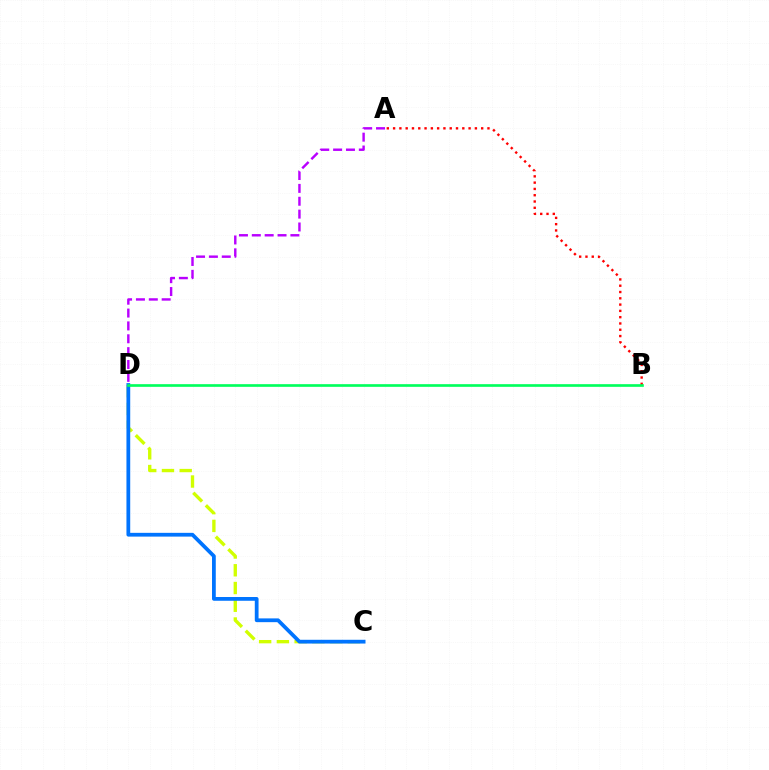{('A', 'D'): [{'color': '#b900ff', 'line_style': 'dashed', 'thickness': 1.75}], ('A', 'B'): [{'color': '#ff0000', 'line_style': 'dotted', 'thickness': 1.71}], ('C', 'D'): [{'color': '#d1ff00', 'line_style': 'dashed', 'thickness': 2.41}, {'color': '#0074ff', 'line_style': 'solid', 'thickness': 2.71}], ('B', 'D'): [{'color': '#00ff5c', 'line_style': 'solid', 'thickness': 1.92}]}